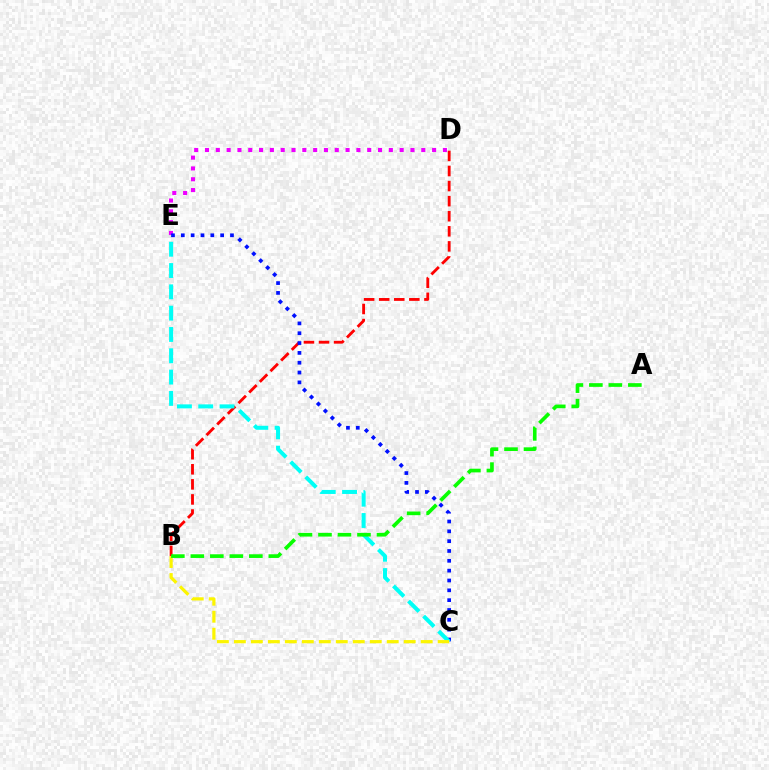{('B', 'D'): [{'color': '#ff0000', 'line_style': 'dashed', 'thickness': 2.05}], ('D', 'E'): [{'color': '#ee00ff', 'line_style': 'dotted', 'thickness': 2.94}], ('C', 'E'): [{'color': '#0010ff', 'line_style': 'dotted', 'thickness': 2.67}, {'color': '#00fff6', 'line_style': 'dashed', 'thickness': 2.89}], ('B', 'C'): [{'color': '#fcf500', 'line_style': 'dashed', 'thickness': 2.31}], ('A', 'B'): [{'color': '#08ff00', 'line_style': 'dashed', 'thickness': 2.65}]}